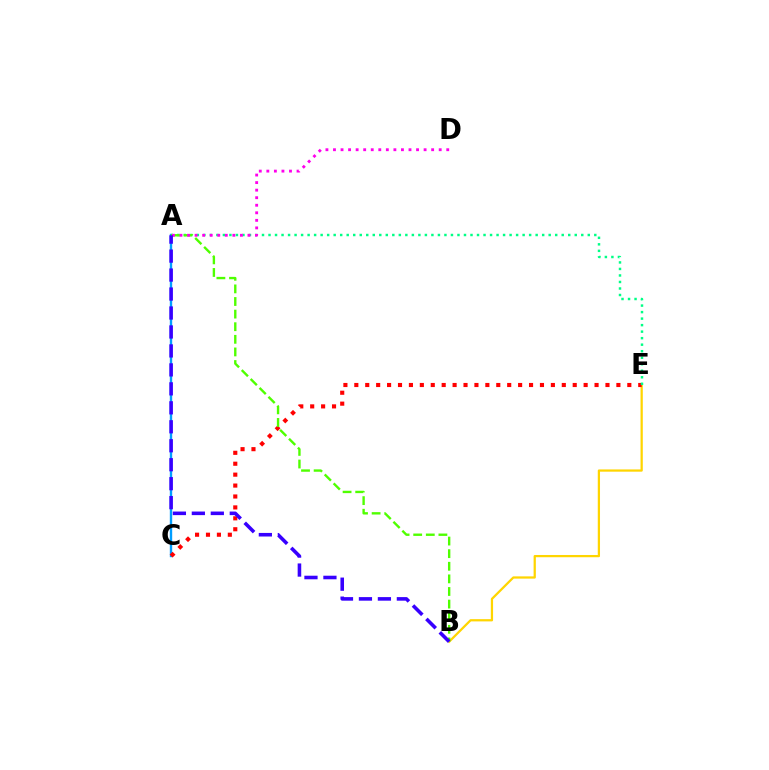{('B', 'E'): [{'color': '#ffd500', 'line_style': 'solid', 'thickness': 1.62}], ('A', 'C'): [{'color': '#009eff', 'line_style': 'solid', 'thickness': 1.71}], ('C', 'E'): [{'color': '#ff0000', 'line_style': 'dotted', 'thickness': 2.97}], ('A', 'E'): [{'color': '#00ff86', 'line_style': 'dotted', 'thickness': 1.77}], ('A', 'B'): [{'color': '#4fff00', 'line_style': 'dashed', 'thickness': 1.71}, {'color': '#3700ff', 'line_style': 'dashed', 'thickness': 2.58}], ('A', 'D'): [{'color': '#ff00ed', 'line_style': 'dotted', 'thickness': 2.05}]}